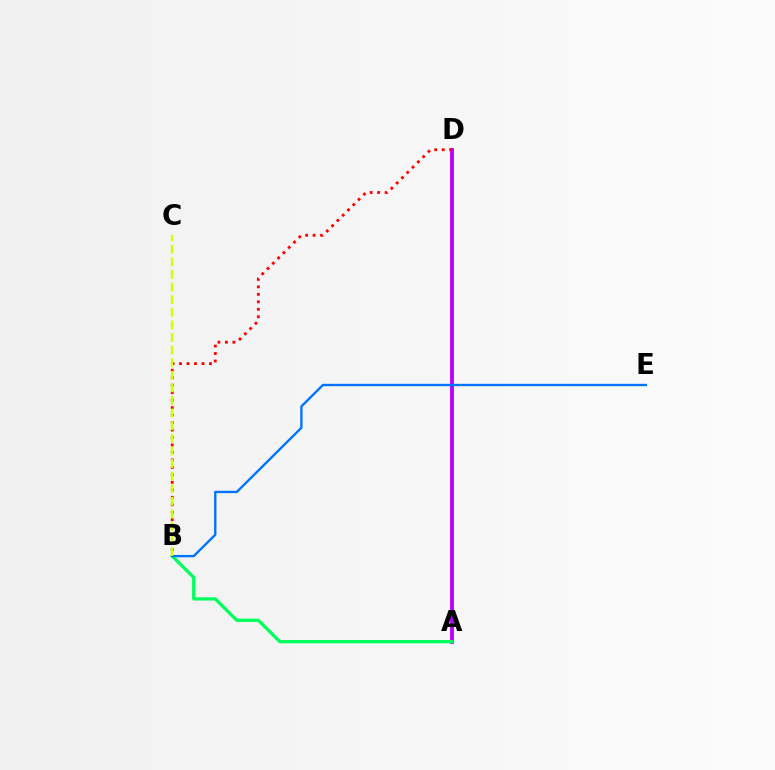{('A', 'D'): [{'color': '#b900ff', 'line_style': 'solid', 'thickness': 2.78}], ('A', 'B'): [{'color': '#00ff5c', 'line_style': 'solid', 'thickness': 2.35}], ('B', 'D'): [{'color': '#ff0000', 'line_style': 'dotted', 'thickness': 2.03}], ('B', 'E'): [{'color': '#0074ff', 'line_style': 'solid', 'thickness': 1.69}], ('B', 'C'): [{'color': '#d1ff00', 'line_style': 'dashed', 'thickness': 1.71}]}